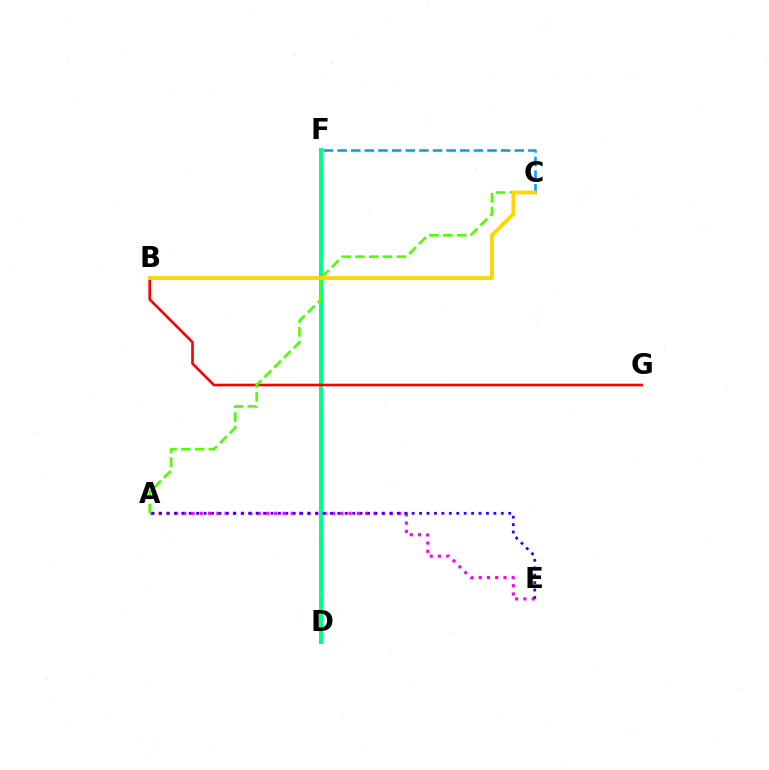{('C', 'F'): [{'color': '#009eff', 'line_style': 'dashed', 'thickness': 1.85}], ('D', 'F'): [{'color': '#00ff86', 'line_style': 'solid', 'thickness': 2.88}], ('A', 'E'): [{'color': '#ff00ed', 'line_style': 'dotted', 'thickness': 2.25}, {'color': '#3700ff', 'line_style': 'dotted', 'thickness': 2.02}], ('B', 'G'): [{'color': '#ff0000', 'line_style': 'solid', 'thickness': 1.9}], ('A', 'C'): [{'color': '#4fff00', 'line_style': 'dashed', 'thickness': 1.88}], ('B', 'C'): [{'color': '#ffd500', 'line_style': 'solid', 'thickness': 2.72}]}